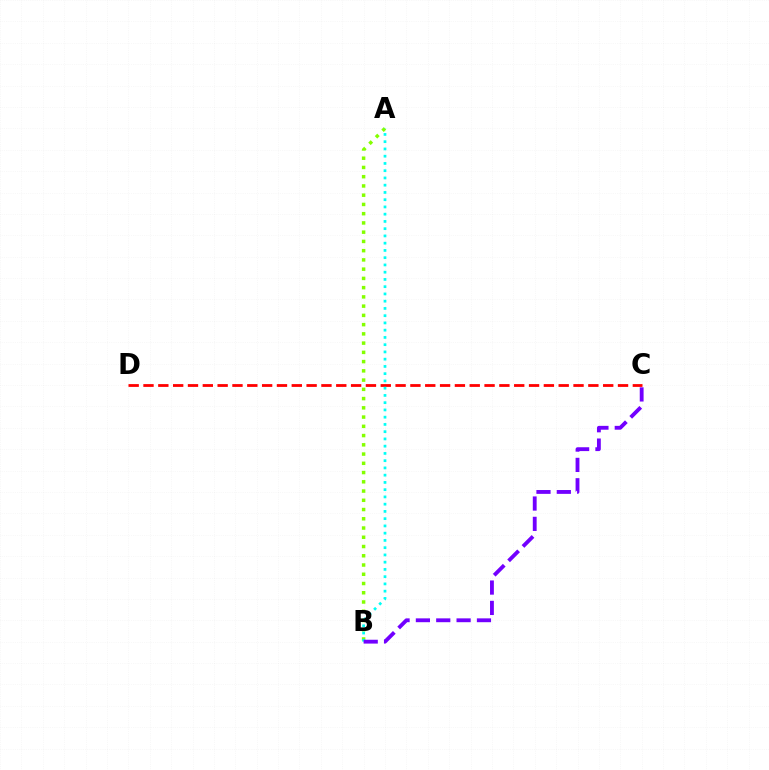{('C', 'D'): [{'color': '#ff0000', 'line_style': 'dashed', 'thickness': 2.01}], ('A', 'B'): [{'color': '#84ff00', 'line_style': 'dotted', 'thickness': 2.51}, {'color': '#00fff6', 'line_style': 'dotted', 'thickness': 1.97}], ('B', 'C'): [{'color': '#7200ff', 'line_style': 'dashed', 'thickness': 2.76}]}